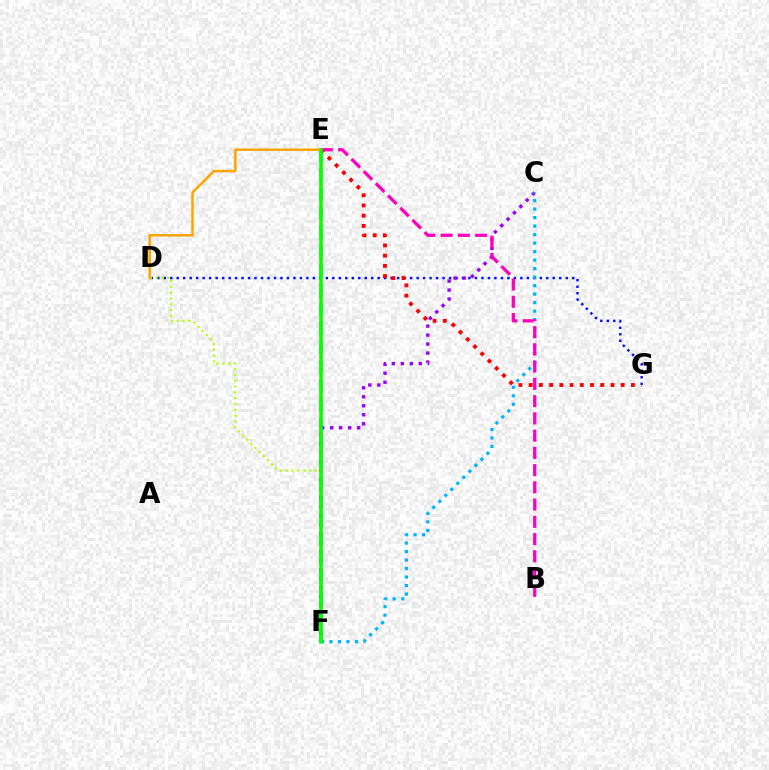{('E', 'F'): [{'color': '#00ff9d', 'line_style': 'dashed', 'thickness': 2.6}, {'color': '#08ff00', 'line_style': 'solid', 'thickness': 2.54}], ('D', 'G'): [{'color': '#0010ff', 'line_style': 'dotted', 'thickness': 1.76}], ('C', 'F'): [{'color': '#9b00ff', 'line_style': 'dotted', 'thickness': 2.44}, {'color': '#00b5ff', 'line_style': 'dotted', 'thickness': 2.31}], ('E', 'G'): [{'color': '#ff0000', 'line_style': 'dotted', 'thickness': 2.78}], ('B', 'E'): [{'color': '#ff00bd', 'line_style': 'dashed', 'thickness': 2.34}], ('D', 'F'): [{'color': '#b3ff00', 'line_style': 'dotted', 'thickness': 1.58}], ('D', 'E'): [{'color': '#ffa500', 'line_style': 'solid', 'thickness': 1.82}]}